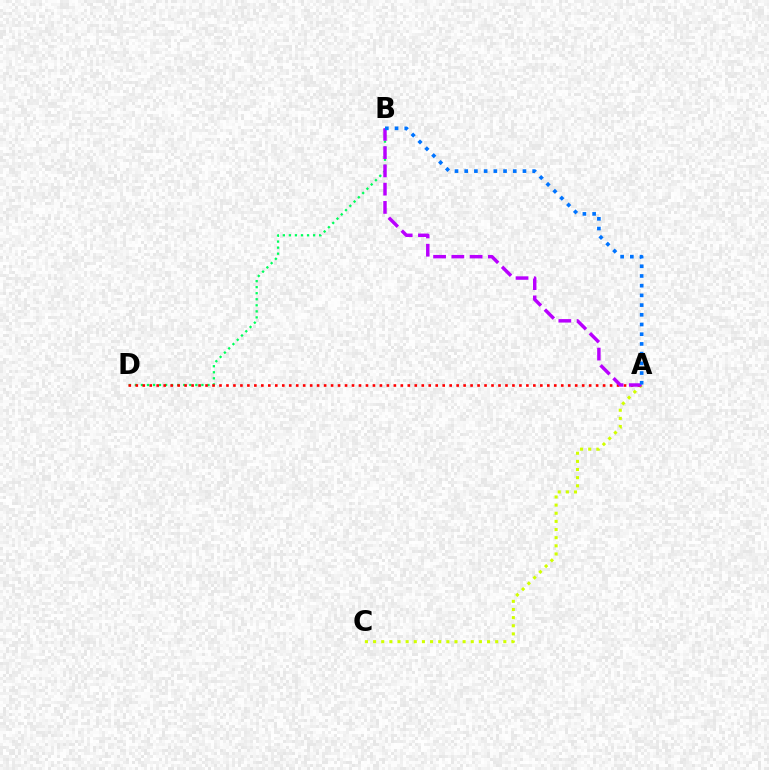{('A', 'C'): [{'color': '#d1ff00', 'line_style': 'dotted', 'thickness': 2.21}], ('B', 'D'): [{'color': '#00ff5c', 'line_style': 'dotted', 'thickness': 1.64}], ('A', 'D'): [{'color': '#ff0000', 'line_style': 'dotted', 'thickness': 1.9}], ('A', 'B'): [{'color': '#b900ff', 'line_style': 'dashed', 'thickness': 2.48}, {'color': '#0074ff', 'line_style': 'dotted', 'thickness': 2.64}]}